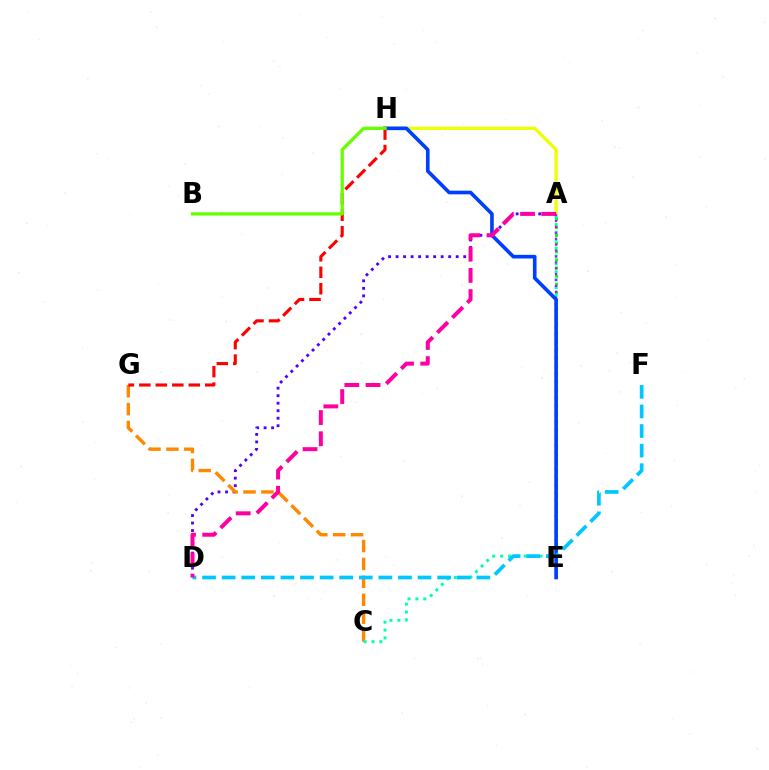{('A', 'D'): [{'color': '#4f00ff', 'line_style': 'dotted', 'thickness': 2.04}, {'color': '#ff00a0', 'line_style': 'dashed', 'thickness': 2.88}], ('A', 'E'): [{'color': '#00ff27', 'line_style': 'dotted', 'thickness': 2.21}, {'color': '#d600ff', 'line_style': 'dotted', 'thickness': 1.6}], ('A', 'H'): [{'color': '#eeff00', 'line_style': 'solid', 'thickness': 2.33}], ('C', 'G'): [{'color': '#ff8800', 'line_style': 'dashed', 'thickness': 2.43}], ('A', 'C'): [{'color': '#00ffaf', 'line_style': 'dotted', 'thickness': 2.14}], ('G', 'H'): [{'color': '#ff0000', 'line_style': 'dashed', 'thickness': 2.24}], ('E', 'H'): [{'color': '#003fff', 'line_style': 'solid', 'thickness': 2.62}], ('D', 'F'): [{'color': '#00c7ff', 'line_style': 'dashed', 'thickness': 2.66}], ('B', 'H'): [{'color': '#66ff00', 'line_style': 'solid', 'thickness': 2.36}]}